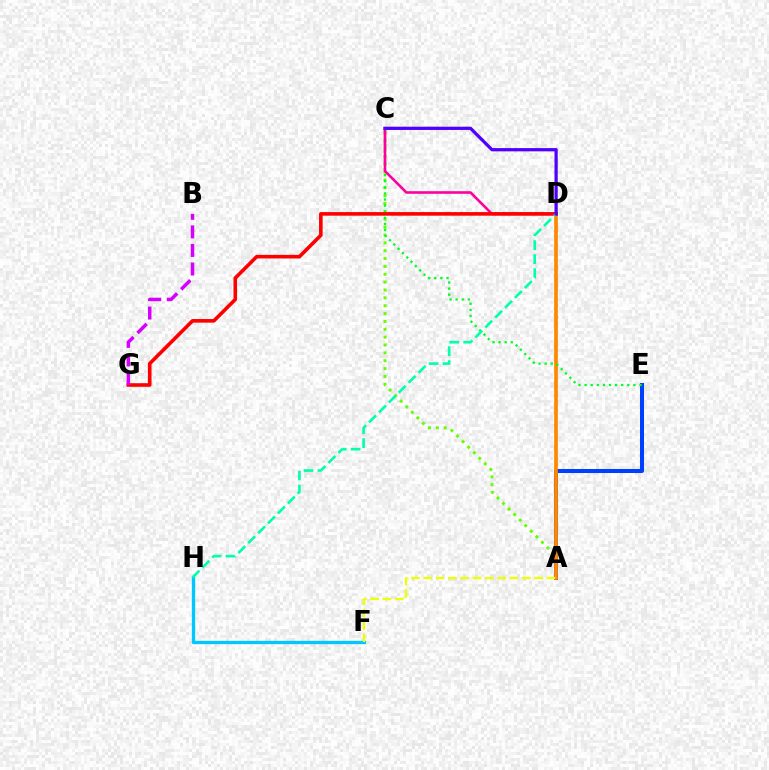{('A', 'C'): [{'color': '#66ff00', 'line_style': 'dotted', 'thickness': 2.14}], ('A', 'E'): [{'color': '#003fff', 'line_style': 'solid', 'thickness': 2.89}], ('A', 'D'): [{'color': '#ff8800', 'line_style': 'solid', 'thickness': 2.67}], ('C', 'E'): [{'color': '#00ff27', 'line_style': 'dotted', 'thickness': 1.66}], ('C', 'D'): [{'color': '#ff00a0', 'line_style': 'solid', 'thickness': 1.88}, {'color': '#4f00ff', 'line_style': 'solid', 'thickness': 2.34}], ('F', 'H'): [{'color': '#00c7ff', 'line_style': 'solid', 'thickness': 2.38}], ('D', 'G'): [{'color': '#ff0000', 'line_style': 'solid', 'thickness': 2.59}], ('D', 'H'): [{'color': '#00ffaf', 'line_style': 'dashed', 'thickness': 1.9}], ('B', 'G'): [{'color': '#d600ff', 'line_style': 'dashed', 'thickness': 2.52}], ('A', 'F'): [{'color': '#eeff00', 'line_style': 'dashed', 'thickness': 1.68}]}